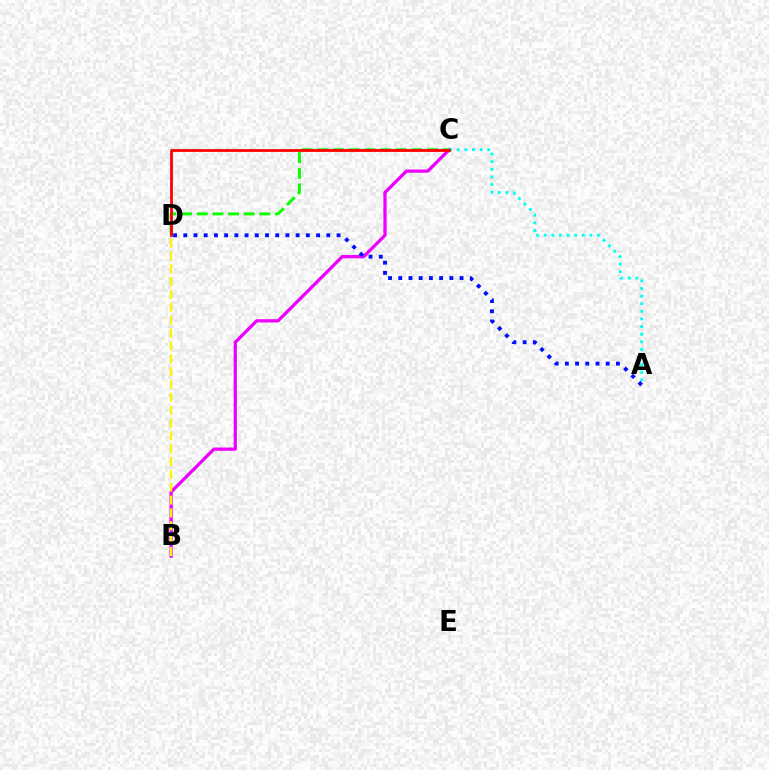{('B', 'C'): [{'color': '#ee00ff', 'line_style': 'solid', 'thickness': 2.34}], ('C', 'D'): [{'color': '#08ff00', 'line_style': 'dashed', 'thickness': 2.13}, {'color': '#ff0000', 'line_style': 'solid', 'thickness': 2.01}], ('A', 'C'): [{'color': '#00fff6', 'line_style': 'dotted', 'thickness': 2.07}], ('A', 'D'): [{'color': '#0010ff', 'line_style': 'dotted', 'thickness': 2.78}], ('B', 'D'): [{'color': '#fcf500', 'line_style': 'dashed', 'thickness': 1.75}]}